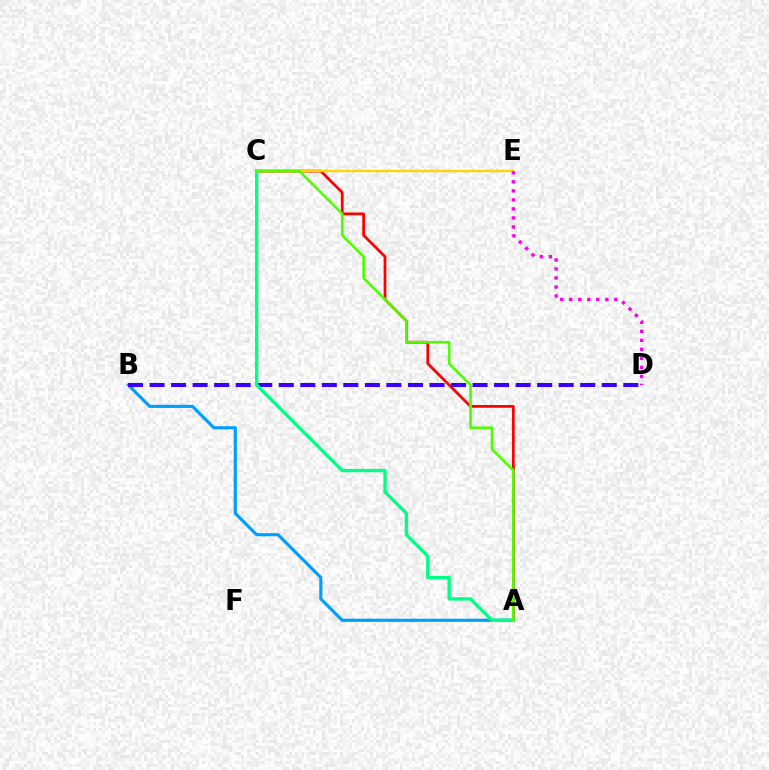{('A', 'C'): [{'color': '#ff0000', 'line_style': 'solid', 'thickness': 1.98}, {'color': '#00ff86', 'line_style': 'solid', 'thickness': 2.39}, {'color': '#4fff00', 'line_style': 'solid', 'thickness': 1.89}], ('C', 'E'): [{'color': '#ffd500', 'line_style': 'solid', 'thickness': 1.7}], ('D', 'E'): [{'color': '#ff00ed', 'line_style': 'dotted', 'thickness': 2.45}], ('A', 'B'): [{'color': '#009eff', 'line_style': 'solid', 'thickness': 2.26}], ('B', 'D'): [{'color': '#3700ff', 'line_style': 'dashed', 'thickness': 2.93}]}